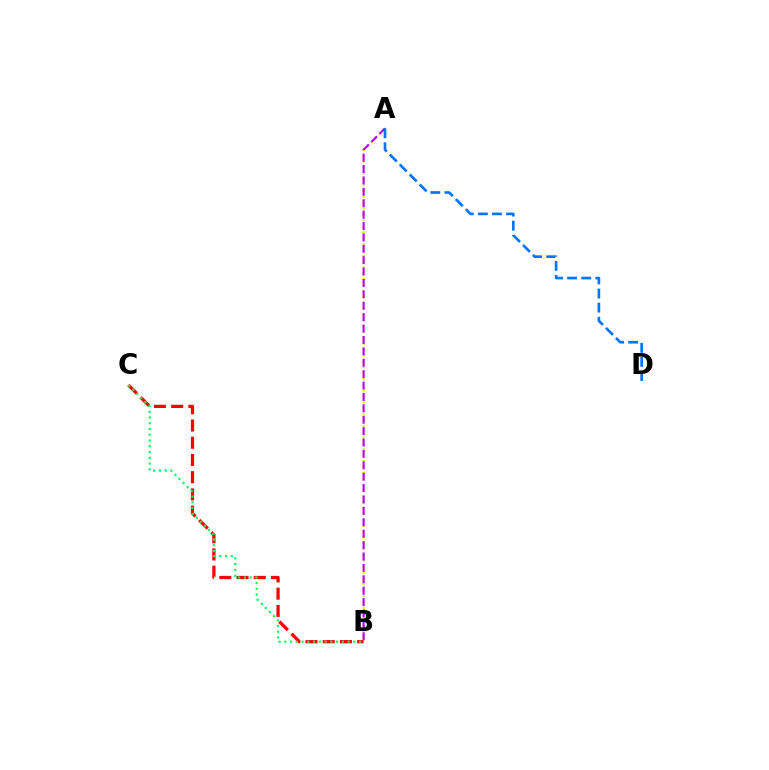{('B', 'C'): [{'color': '#ff0000', 'line_style': 'dashed', 'thickness': 2.34}, {'color': '#00ff5c', 'line_style': 'dotted', 'thickness': 1.56}], ('A', 'B'): [{'color': '#d1ff00', 'line_style': 'dotted', 'thickness': 1.6}, {'color': '#b900ff', 'line_style': 'dashed', 'thickness': 1.55}], ('A', 'D'): [{'color': '#0074ff', 'line_style': 'dashed', 'thickness': 1.91}]}